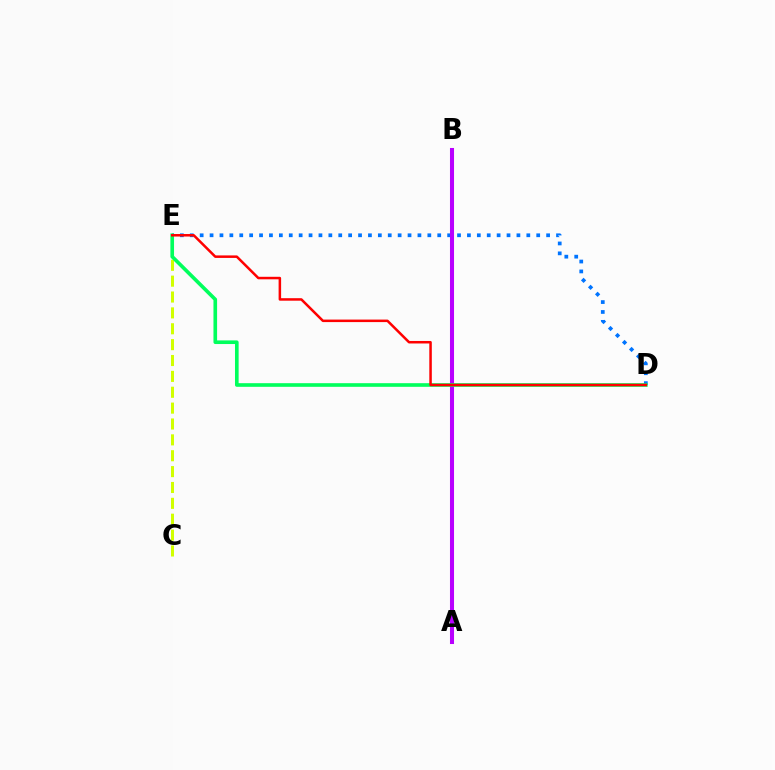{('D', 'E'): [{'color': '#0074ff', 'line_style': 'dotted', 'thickness': 2.69}, {'color': '#00ff5c', 'line_style': 'solid', 'thickness': 2.62}, {'color': '#ff0000', 'line_style': 'solid', 'thickness': 1.81}], ('A', 'B'): [{'color': '#b900ff', 'line_style': 'solid', 'thickness': 2.92}], ('C', 'E'): [{'color': '#d1ff00', 'line_style': 'dashed', 'thickness': 2.16}]}